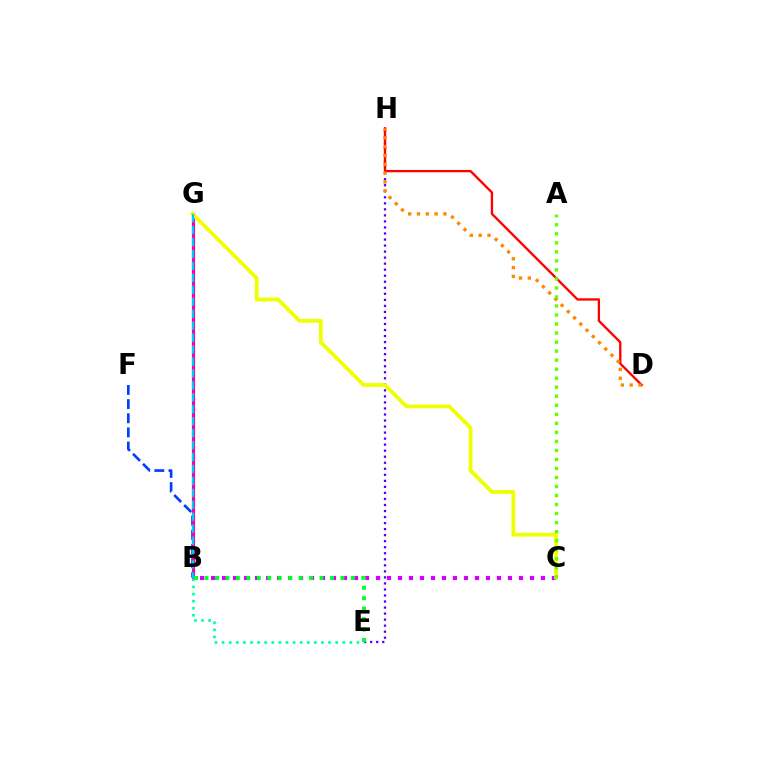{('E', 'H'): [{'color': '#4f00ff', 'line_style': 'dotted', 'thickness': 1.64}], ('B', 'C'): [{'color': '#d600ff', 'line_style': 'dotted', 'thickness': 2.99}], ('B', 'F'): [{'color': '#003fff', 'line_style': 'dashed', 'thickness': 1.92}], ('B', 'G'): [{'color': '#ff00a0', 'line_style': 'solid', 'thickness': 2.28}, {'color': '#00c7ff', 'line_style': 'dashed', 'thickness': 1.62}], ('D', 'H'): [{'color': '#ff0000', 'line_style': 'solid', 'thickness': 1.67}, {'color': '#ff8800', 'line_style': 'dotted', 'thickness': 2.4}], ('C', 'G'): [{'color': '#eeff00', 'line_style': 'solid', 'thickness': 2.73}], ('B', 'E'): [{'color': '#00ff27', 'line_style': 'dotted', 'thickness': 2.84}, {'color': '#00ffaf', 'line_style': 'dotted', 'thickness': 1.93}], ('A', 'C'): [{'color': '#66ff00', 'line_style': 'dotted', 'thickness': 2.45}]}